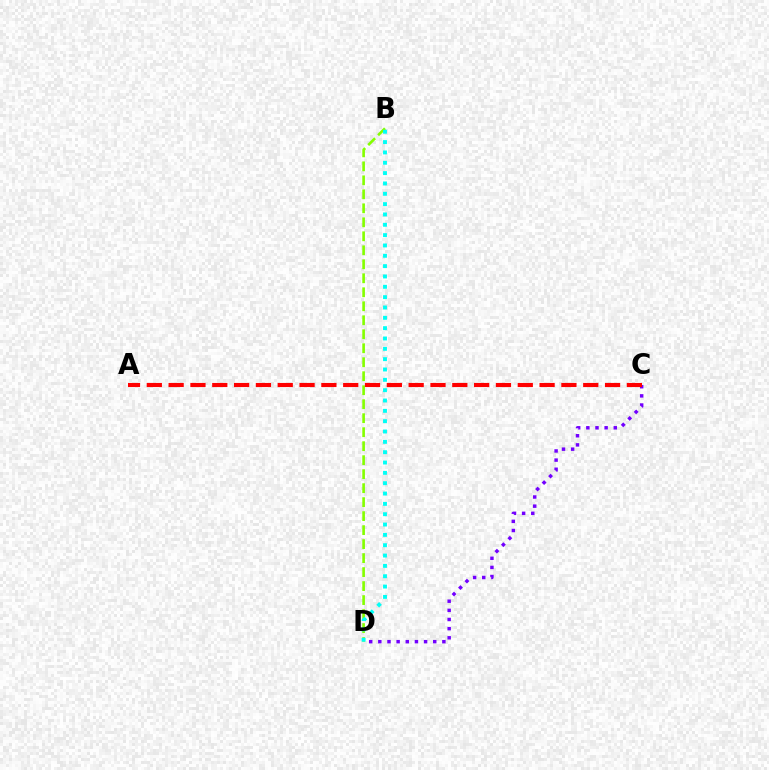{('C', 'D'): [{'color': '#7200ff', 'line_style': 'dotted', 'thickness': 2.49}], ('B', 'D'): [{'color': '#84ff00', 'line_style': 'dashed', 'thickness': 1.9}, {'color': '#00fff6', 'line_style': 'dotted', 'thickness': 2.81}], ('A', 'C'): [{'color': '#ff0000', 'line_style': 'dashed', 'thickness': 2.96}]}